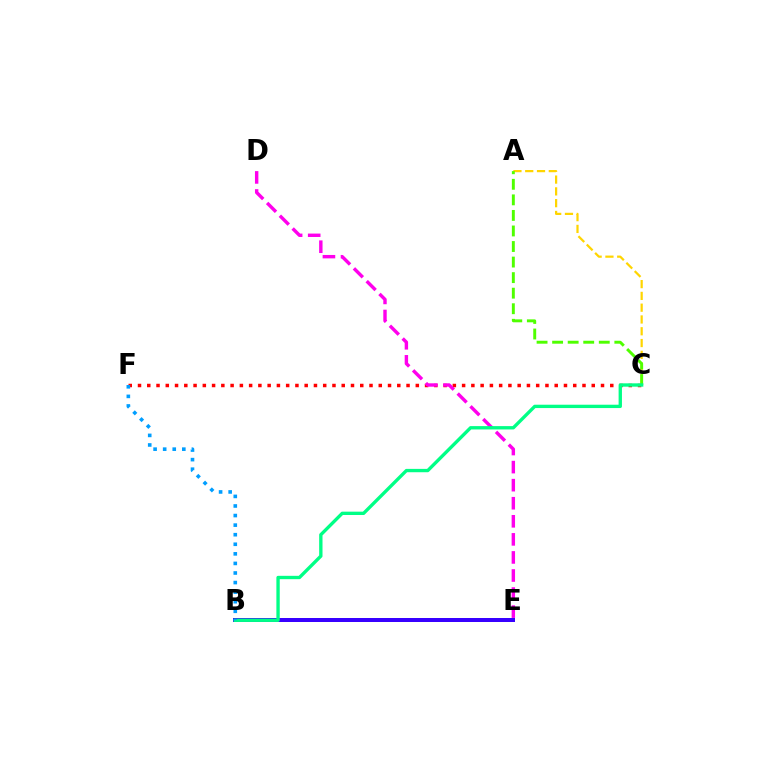{('C', 'F'): [{'color': '#ff0000', 'line_style': 'dotted', 'thickness': 2.52}], ('B', 'E'): [{'color': '#3700ff', 'line_style': 'solid', 'thickness': 2.88}], ('A', 'C'): [{'color': '#ffd500', 'line_style': 'dashed', 'thickness': 1.6}, {'color': '#4fff00', 'line_style': 'dashed', 'thickness': 2.11}], ('D', 'E'): [{'color': '#ff00ed', 'line_style': 'dashed', 'thickness': 2.45}], ('B', 'C'): [{'color': '#00ff86', 'line_style': 'solid', 'thickness': 2.41}], ('B', 'F'): [{'color': '#009eff', 'line_style': 'dotted', 'thickness': 2.6}]}